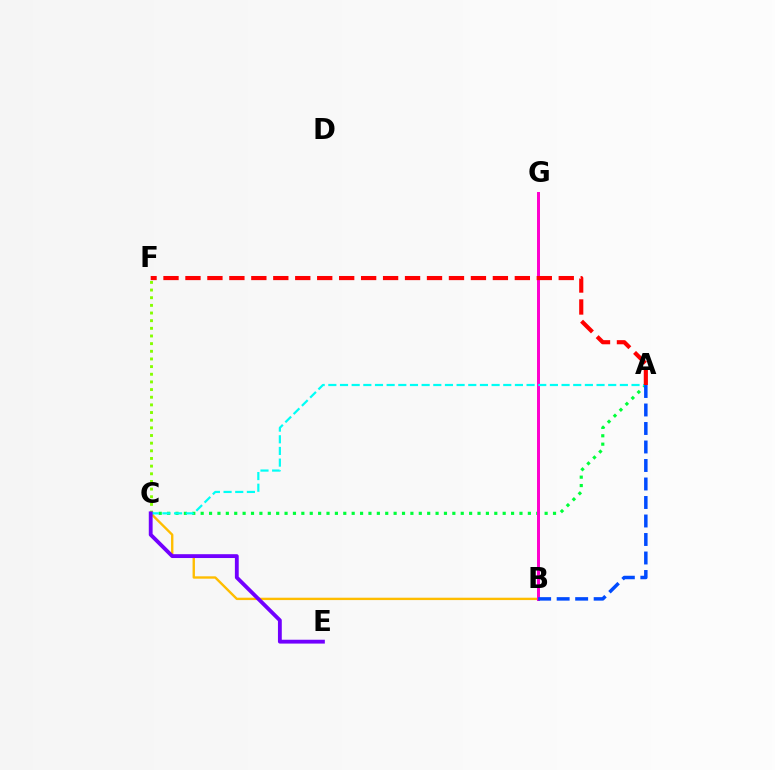{('A', 'C'): [{'color': '#00ff39', 'line_style': 'dotted', 'thickness': 2.28}, {'color': '#00fff6', 'line_style': 'dashed', 'thickness': 1.58}], ('B', 'C'): [{'color': '#ffbd00', 'line_style': 'solid', 'thickness': 1.7}], ('C', 'F'): [{'color': '#84ff00', 'line_style': 'dotted', 'thickness': 2.08}], ('B', 'G'): [{'color': '#ff00cf', 'line_style': 'solid', 'thickness': 2.15}], ('C', 'E'): [{'color': '#7200ff', 'line_style': 'solid', 'thickness': 2.76}], ('A', 'B'): [{'color': '#004bff', 'line_style': 'dashed', 'thickness': 2.51}], ('A', 'F'): [{'color': '#ff0000', 'line_style': 'dashed', 'thickness': 2.98}]}